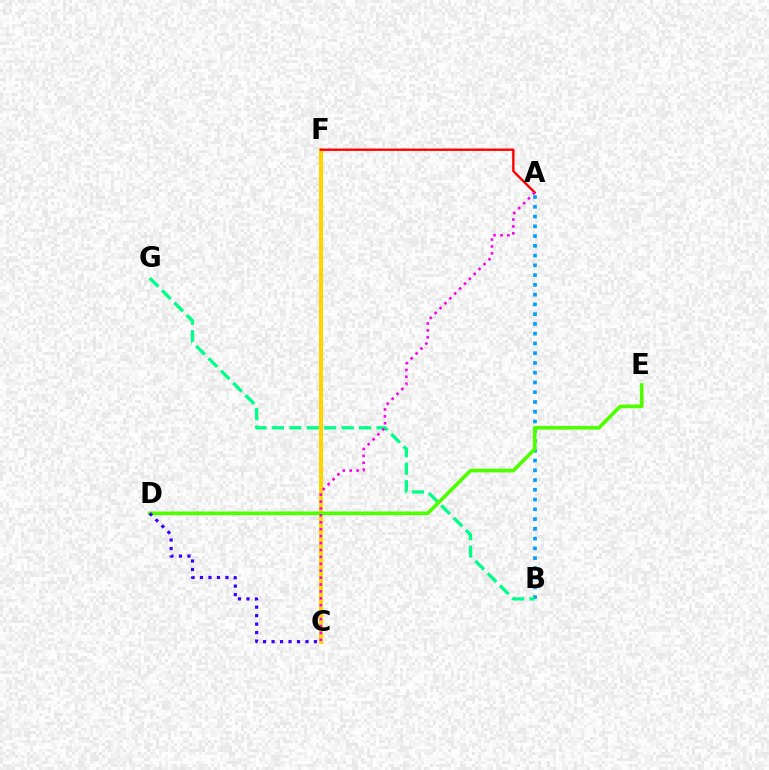{('A', 'B'): [{'color': '#009eff', 'line_style': 'dotted', 'thickness': 2.65}], ('C', 'F'): [{'color': '#ffd500', 'line_style': 'solid', 'thickness': 2.9}], ('B', 'G'): [{'color': '#00ff86', 'line_style': 'dashed', 'thickness': 2.37}], ('A', 'F'): [{'color': '#ff0000', 'line_style': 'solid', 'thickness': 1.7}], ('D', 'E'): [{'color': '#4fff00', 'line_style': 'solid', 'thickness': 2.65}], ('C', 'D'): [{'color': '#3700ff', 'line_style': 'dotted', 'thickness': 2.3}], ('A', 'C'): [{'color': '#ff00ed', 'line_style': 'dotted', 'thickness': 1.88}]}